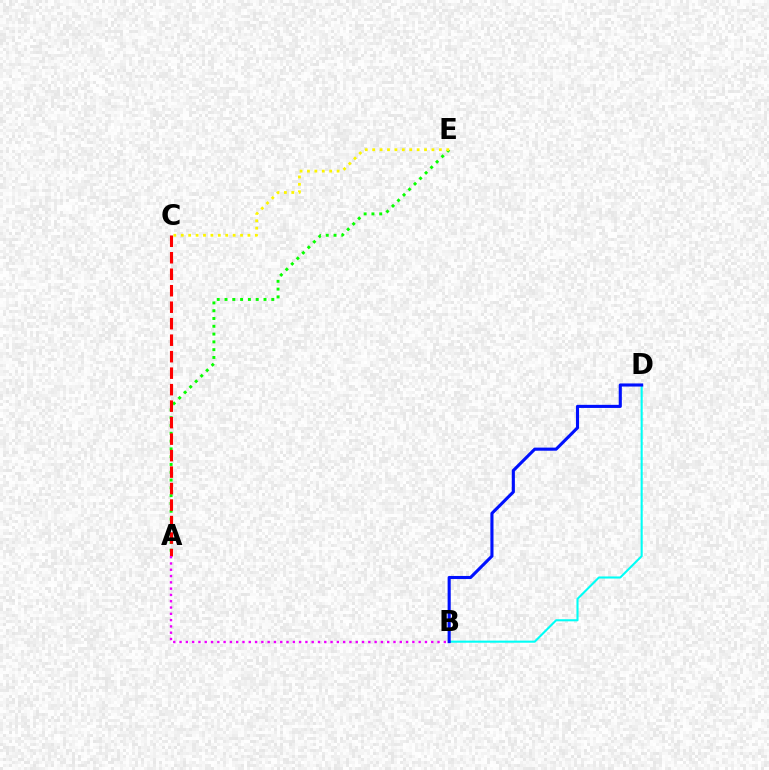{('A', 'E'): [{'color': '#08ff00', 'line_style': 'dotted', 'thickness': 2.12}], ('B', 'D'): [{'color': '#00fff6', 'line_style': 'solid', 'thickness': 1.51}, {'color': '#0010ff', 'line_style': 'solid', 'thickness': 2.24}], ('A', 'C'): [{'color': '#ff0000', 'line_style': 'dashed', 'thickness': 2.24}], ('A', 'B'): [{'color': '#ee00ff', 'line_style': 'dotted', 'thickness': 1.71}], ('C', 'E'): [{'color': '#fcf500', 'line_style': 'dotted', 'thickness': 2.01}]}